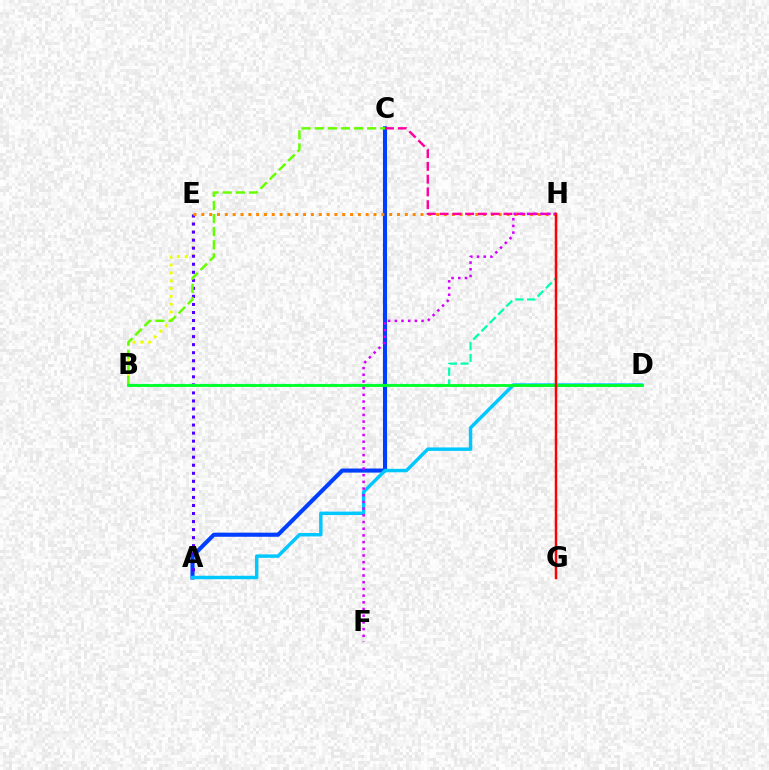{('B', 'E'): [{'color': '#eeff00', 'line_style': 'dotted', 'thickness': 2.13}], ('A', 'C'): [{'color': '#003fff', 'line_style': 'solid', 'thickness': 2.94}], ('A', 'E'): [{'color': '#4f00ff', 'line_style': 'dotted', 'thickness': 2.18}], ('A', 'D'): [{'color': '#00c7ff', 'line_style': 'solid', 'thickness': 2.48}], ('E', 'H'): [{'color': '#ff8800', 'line_style': 'dotted', 'thickness': 2.13}], ('C', 'H'): [{'color': '#ff00a0', 'line_style': 'dashed', 'thickness': 1.73}], ('B', 'C'): [{'color': '#66ff00', 'line_style': 'dashed', 'thickness': 1.78}], ('B', 'H'): [{'color': '#00ffaf', 'line_style': 'dashed', 'thickness': 1.6}], ('B', 'D'): [{'color': '#00ff27', 'line_style': 'solid', 'thickness': 2.02}], ('F', 'H'): [{'color': '#d600ff', 'line_style': 'dotted', 'thickness': 1.82}], ('G', 'H'): [{'color': '#ff0000', 'line_style': 'solid', 'thickness': 1.79}]}